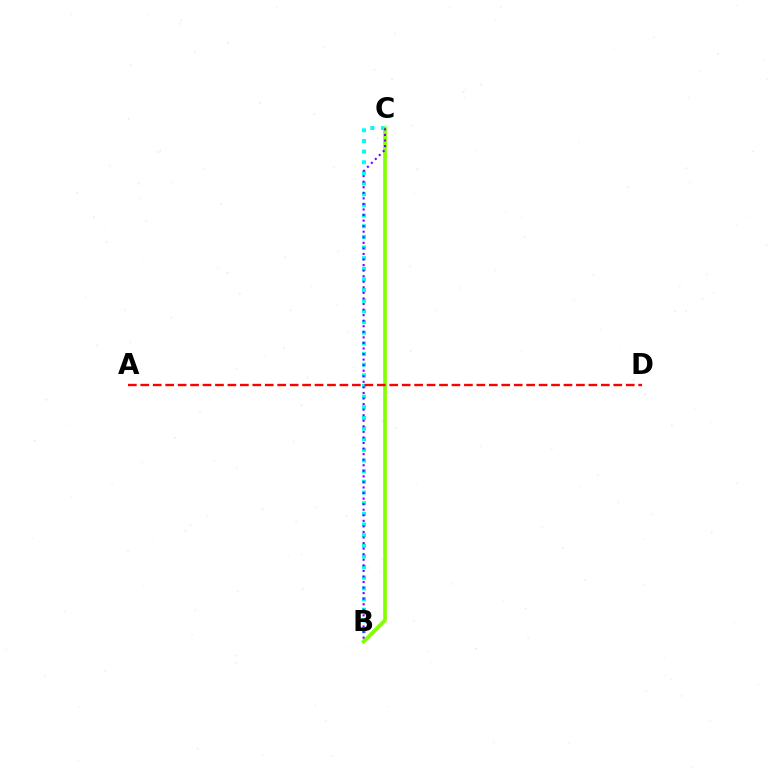{('B', 'C'): [{'color': '#00fff6', 'line_style': 'dotted', 'thickness': 2.89}, {'color': '#84ff00', 'line_style': 'solid', 'thickness': 2.67}, {'color': '#7200ff', 'line_style': 'dotted', 'thickness': 1.51}], ('A', 'D'): [{'color': '#ff0000', 'line_style': 'dashed', 'thickness': 1.69}]}